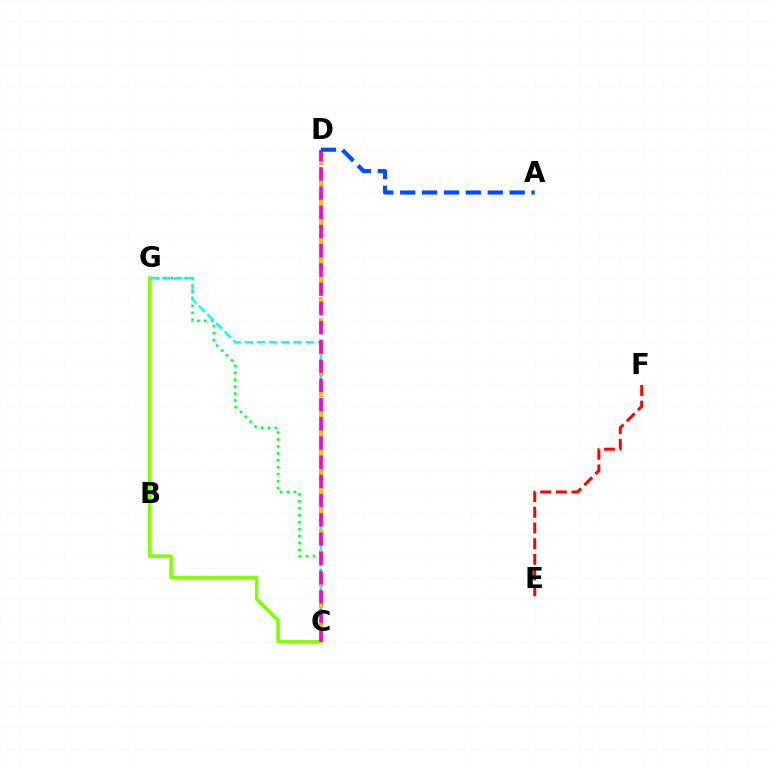{('E', 'F'): [{'color': '#ff0000', 'line_style': 'dashed', 'thickness': 2.13}], ('C', 'G'): [{'color': '#00ff39', 'line_style': 'dotted', 'thickness': 1.88}, {'color': '#00fff6', 'line_style': 'dashed', 'thickness': 1.65}, {'color': '#84ff00', 'line_style': 'solid', 'thickness': 2.55}], ('C', 'D'): [{'color': '#7200ff', 'line_style': 'dashed', 'thickness': 2.86}, {'color': '#ffbd00', 'line_style': 'dashed', 'thickness': 2.86}, {'color': '#ff00cf', 'line_style': 'dashed', 'thickness': 2.61}], ('A', 'D'): [{'color': '#004bff', 'line_style': 'dashed', 'thickness': 2.97}]}